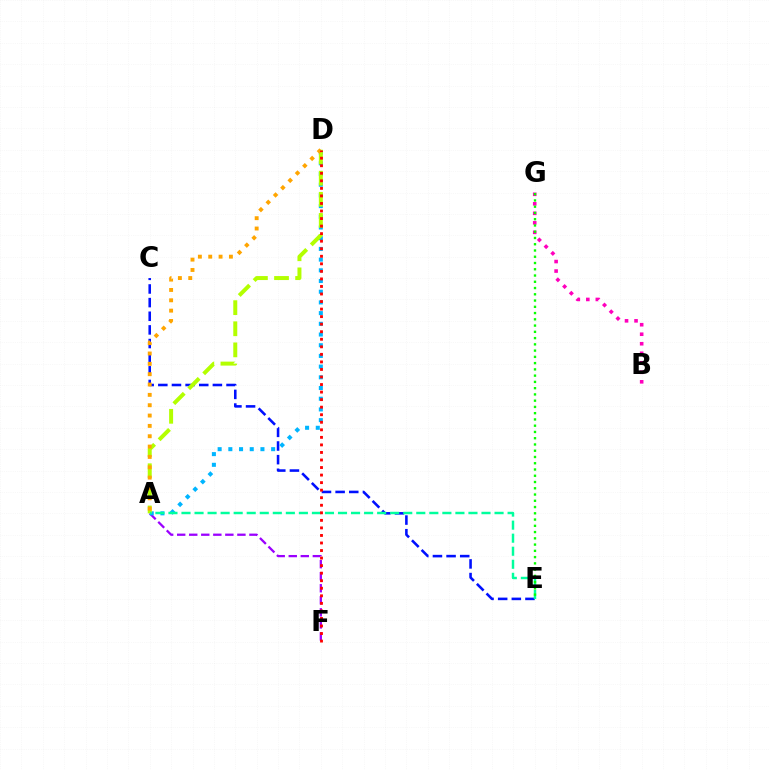{('A', 'F'): [{'color': '#9b00ff', 'line_style': 'dashed', 'thickness': 1.64}], ('B', 'G'): [{'color': '#ff00bd', 'line_style': 'dotted', 'thickness': 2.58}], ('C', 'E'): [{'color': '#0010ff', 'line_style': 'dashed', 'thickness': 1.85}], ('A', 'D'): [{'color': '#00b5ff', 'line_style': 'dotted', 'thickness': 2.91}, {'color': '#b3ff00', 'line_style': 'dashed', 'thickness': 2.87}, {'color': '#ffa500', 'line_style': 'dotted', 'thickness': 2.81}], ('A', 'E'): [{'color': '#00ff9d', 'line_style': 'dashed', 'thickness': 1.77}], ('D', 'F'): [{'color': '#ff0000', 'line_style': 'dotted', 'thickness': 2.05}], ('E', 'G'): [{'color': '#08ff00', 'line_style': 'dotted', 'thickness': 1.7}]}